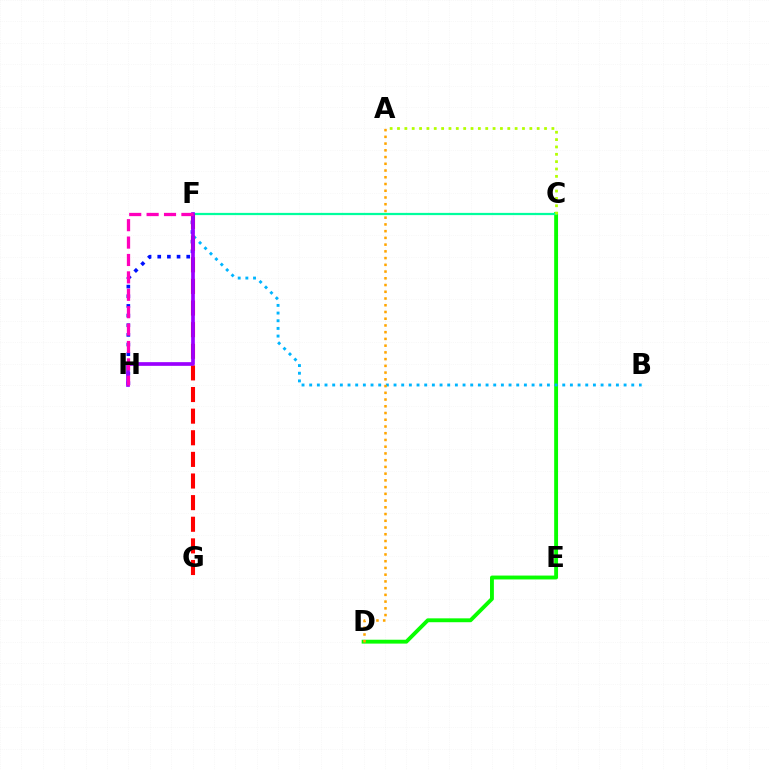{('F', 'H'): [{'color': '#0010ff', 'line_style': 'dotted', 'thickness': 2.62}, {'color': '#9b00ff', 'line_style': 'solid', 'thickness': 2.66}, {'color': '#ff00bd', 'line_style': 'dashed', 'thickness': 2.36}], ('C', 'D'): [{'color': '#08ff00', 'line_style': 'solid', 'thickness': 2.79}], ('C', 'F'): [{'color': '#00ff9d', 'line_style': 'solid', 'thickness': 1.61}], ('B', 'F'): [{'color': '#00b5ff', 'line_style': 'dotted', 'thickness': 2.08}], ('F', 'G'): [{'color': '#ff0000', 'line_style': 'dashed', 'thickness': 2.94}], ('A', 'C'): [{'color': '#b3ff00', 'line_style': 'dotted', 'thickness': 2.0}], ('A', 'D'): [{'color': '#ffa500', 'line_style': 'dotted', 'thickness': 1.83}]}